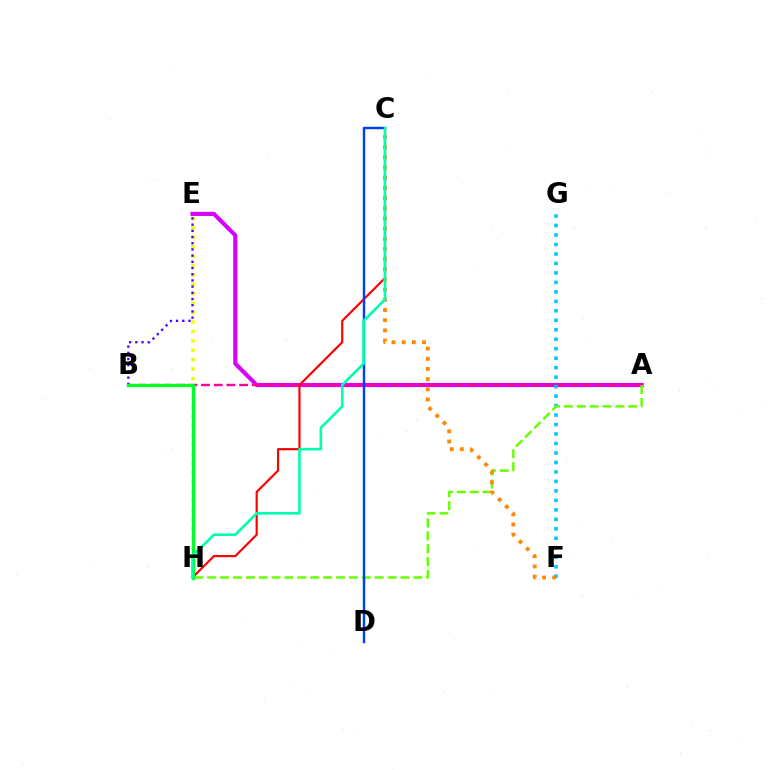{('E', 'H'): [{'color': '#eeff00', 'line_style': 'dotted', 'thickness': 2.56}], ('A', 'E'): [{'color': '#d600ff', 'line_style': 'solid', 'thickness': 2.96}], ('A', 'B'): [{'color': '#ff00a0', 'line_style': 'dashed', 'thickness': 1.73}], ('F', 'G'): [{'color': '#00c7ff', 'line_style': 'dotted', 'thickness': 2.58}], ('A', 'H'): [{'color': '#66ff00', 'line_style': 'dashed', 'thickness': 1.75}], ('B', 'E'): [{'color': '#4f00ff', 'line_style': 'dotted', 'thickness': 1.68}], ('C', 'H'): [{'color': '#ff0000', 'line_style': 'solid', 'thickness': 1.56}, {'color': '#00ffaf', 'line_style': 'solid', 'thickness': 1.89}], ('B', 'H'): [{'color': '#00ff27', 'line_style': 'solid', 'thickness': 2.39}], ('C', 'F'): [{'color': '#ff8800', 'line_style': 'dotted', 'thickness': 2.76}], ('C', 'D'): [{'color': '#003fff', 'line_style': 'solid', 'thickness': 1.77}]}